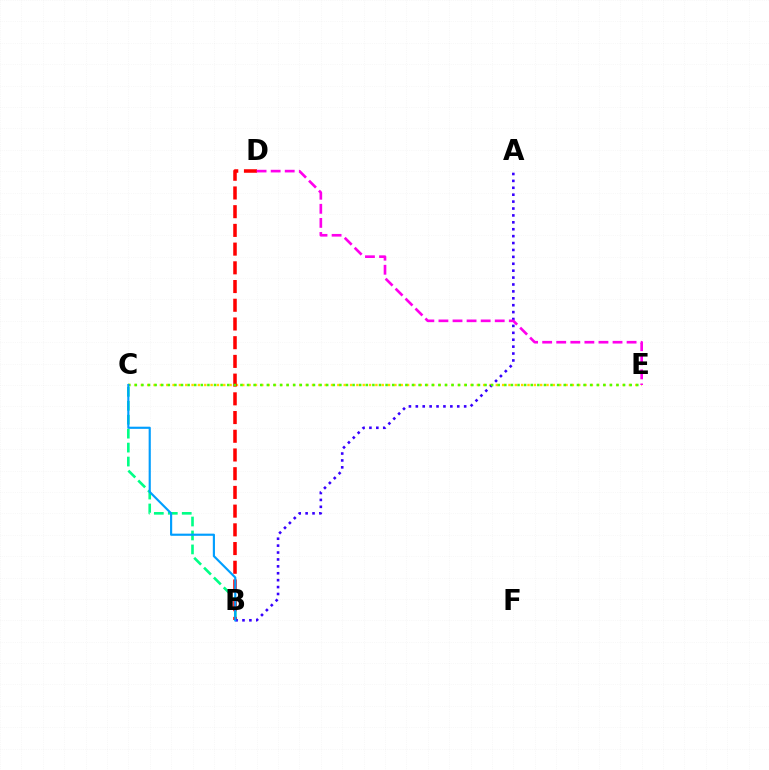{('B', 'C'): [{'color': '#00ff86', 'line_style': 'dashed', 'thickness': 1.9}, {'color': '#009eff', 'line_style': 'solid', 'thickness': 1.55}], ('C', 'E'): [{'color': '#ffd500', 'line_style': 'dotted', 'thickness': 1.72}, {'color': '#4fff00', 'line_style': 'dotted', 'thickness': 1.79}], ('B', 'D'): [{'color': '#ff0000', 'line_style': 'dashed', 'thickness': 2.54}], ('A', 'B'): [{'color': '#3700ff', 'line_style': 'dotted', 'thickness': 1.88}], ('D', 'E'): [{'color': '#ff00ed', 'line_style': 'dashed', 'thickness': 1.91}]}